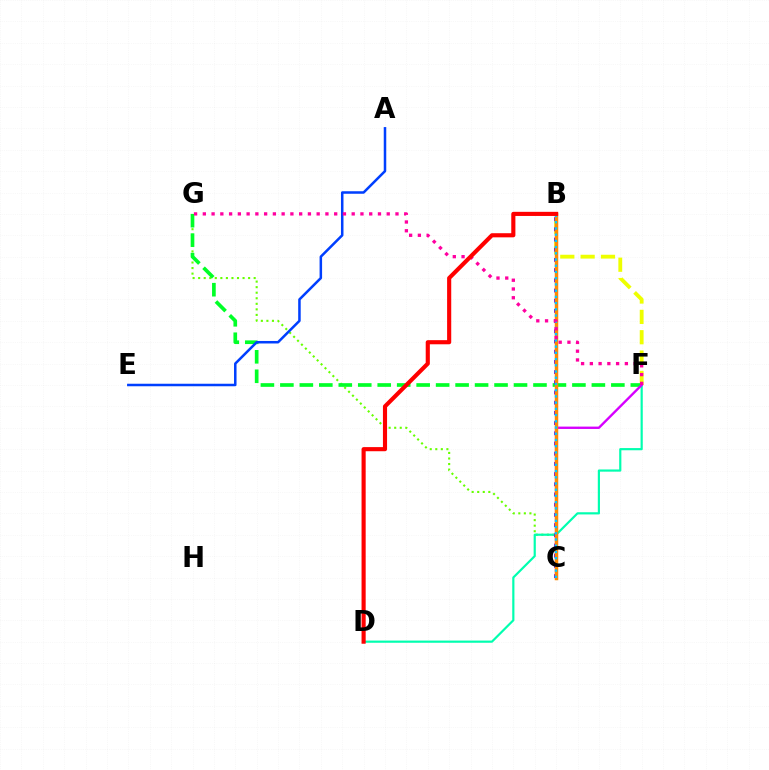{('B', 'F'): [{'color': '#eeff00', 'line_style': 'dashed', 'thickness': 2.76}], ('C', 'G'): [{'color': '#66ff00', 'line_style': 'dotted', 'thickness': 1.51}], ('F', 'G'): [{'color': '#00ff27', 'line_style': 'dashed', 'thickness': 2.64}, {'color': '#ff00a0', 'line_style': 'dotted', 'thickness': 2.38}], ('D', 'F'): [{'color': '#00ffaf', 'line_style': 'solid', 'thickness': 1.57}], ('B', 'C'): [{'color': '#4f00ff', 'line_style': 'dotted', 'thickness': 2.77}, {'color': '#ff8800', 'line_style': 'solid', 'thickness': 2.51}, {'color': '#00c7ff', 'line_style': 'dotted', 'thickness': 1.69}], ('C', 'F'): [{'color': '#d600ff', 'line_style': 'solid', 'thickness': 1.7}], ('A', 'E'): [{'color': '#003fff', 'line_style': 'solid', 'thickness': 1.81}], ('B', 'D'): [{'color': '#ff0000', 'line_style': 'solid', 'thickness': 2.97}]}